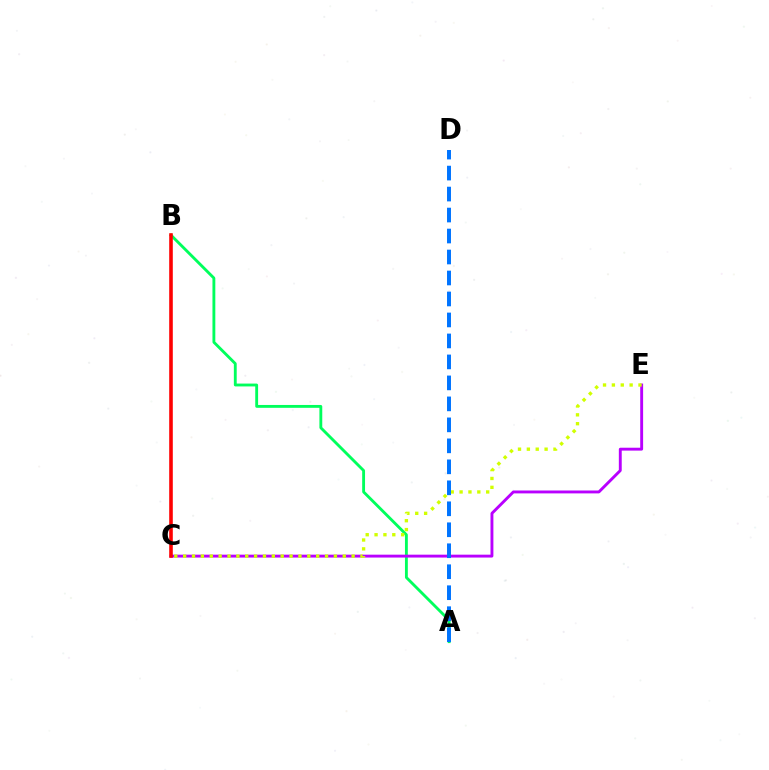{('A', 'B'): [{'color': '#00ff5c', 'line_style': 'solid', 'thickness': 2.05}], ('C', 'E'): [{'color': '#b900ff', 'line_style': 'solid', 'thickness': 2.08}, {'color': '#d1ff00', 'line_style': 'dotted', 'thickness': 2.41}], ('A', 'D'): [{'color': '#0074ff', 'line_style': 'dashed', 'thickness': 2.85}], ('B', 'C'): [{'color': '#ff0000', 'line_style': 'solid', 'thickness': 2.58}]}